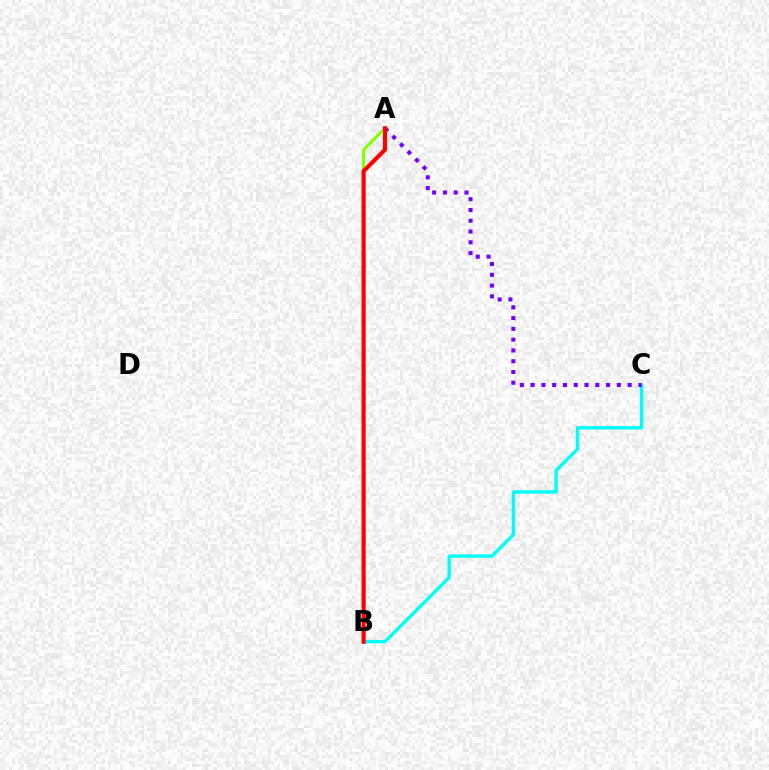{('B', 'C'): [{'color': '#00fff6', 'line_style': 'solid', 'thickness': 2.43}], ('A', 'C'): [{'color': '#7200ff', 'line_style': 'dotted', 'thickness': 2.93}], ('A', 'B'): [{'color': '#84ff00', 'line_style': 'solid', 'thickness': 2.22}, {'color': '#ff0000', 'line_style': 'solid', 'thickness': 2.98}]}